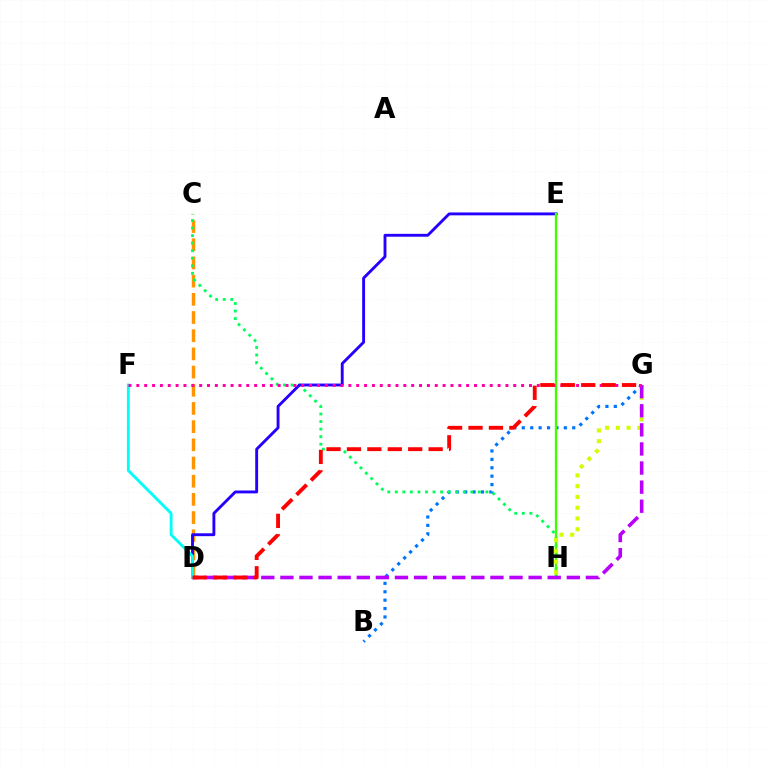{('B', 'G'): [{'color': '#0074ff', 'line_style': 'dotted', 'thickness': 2.28}], ('C', 'D'): [{'color': '#ff9400', 'line_style': 'dashed', 'thickness': 2.47}], ('C', 'H'): [{'color': '#00ff5c', 'line_style': 'dotted', 'thickness': 2.05}], ('D', 'E'): [{'color': '#2500ff', 'line_style': 'solid', 'thickness': 2.07}], ('E', 'H'): [{'color': '#3dff00', 'line_style': 'solid', 'thickness': 1.68}], ('G', 'H'): [{'color': '#d1ff00', 'line_style': 'dotted', 'thickness': 2.93}], ('D', 'G'): [{'color': '#b900ff', 'line_style': 'dashed', 'thickness': 2.59}, {'color': '#ff0000', 'line_style': 'dashed', 'thickness': 2.77}], ('D', 'F'): [{'color': '#00fff6', 'line_style': 'solid', 'thickness': 2.06}], ('F', 'G'): [{'color': '#ff00ac', 'line_style': 'dotted', 'thickness': 2.13}]}